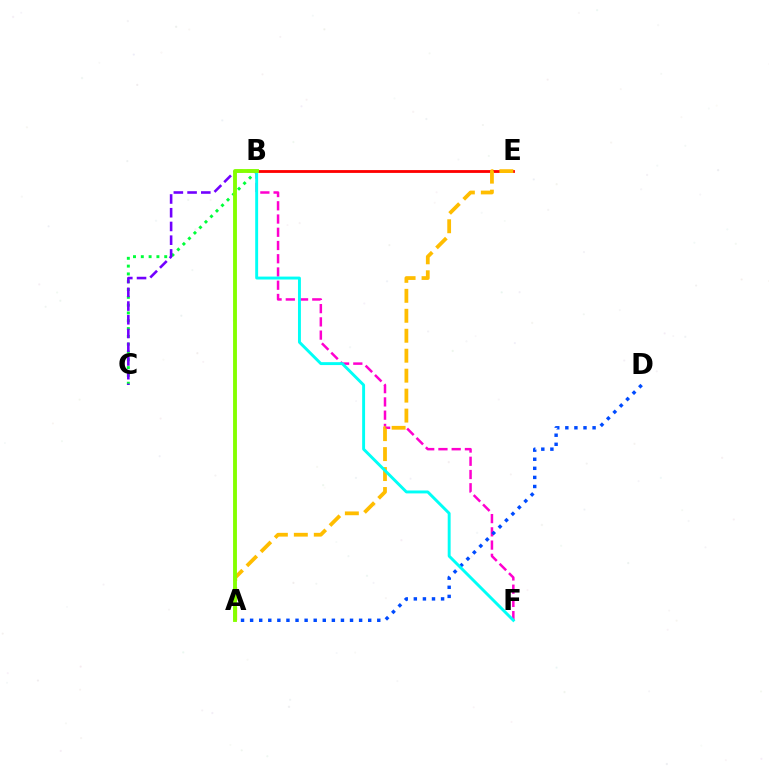{('B', 'C'): [{'color': '#00ff39', 'line_style': 'dotted', 'thickness': 2.12}, {'color': '#7200ff', 'line_style': 'dashed', 'thickness': 1.87}], ('B', 'F'): [{'color': '#ff00cf', 'line_style': 'dashed', 'thickness': 1.8}, {'color': '#00fff6', 'line_style': 'solid', 'thickness': 2.1}], ('B', 'E'): [{'color': '#ff0000', 'line_style': 'solid', 'thickness': 2.03}], ('A', 'E'): [{'color': '#ffbd00', 'line_style': 'dashed', 'thickness': 2.71}], ('A', 'D'): [{'color': '#004bff', 'line_style': 'dotted', 'thickness': 2.47}], ('A', 'B'): [{'color': '#84ff00', 'line_style': 'solid', 'thickness': 2.79}]}